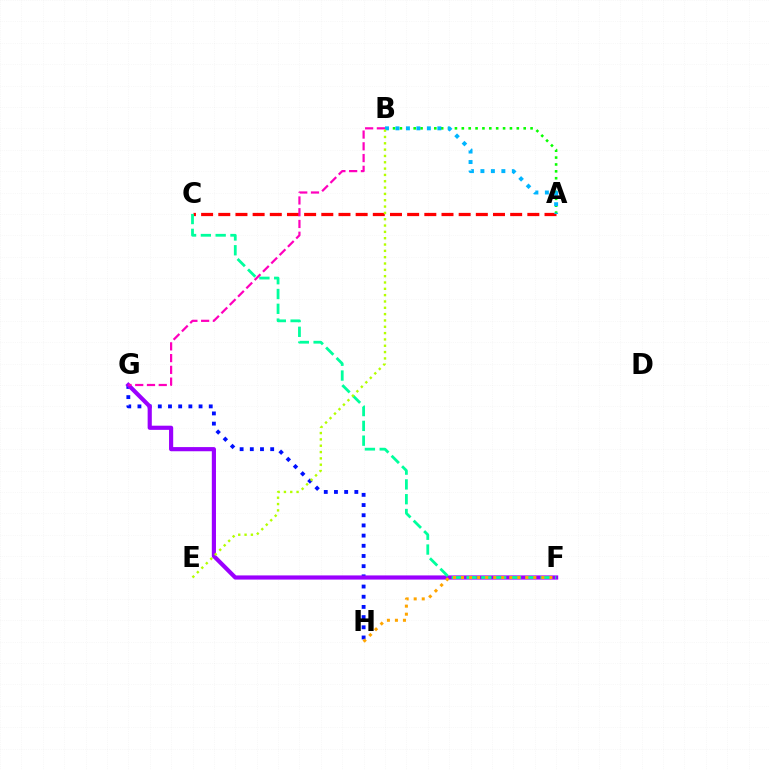{('G', 'H'): [{'color': '#0010ff', 'line_style': 'dotted', 'thickness': 2.77}], ('A', 'C'): [{'color': '#ff0000', 'line_style': 'dashed', 'thickness': 2.33}], ('A', 'B'): [{'color': '#08ff00', 'line_style': 'dotted', 'thickness': 1.87}, {'color': '#00b5ff', 'line_style': 'dotted', 'thickness': 2.85}], ('F', 'G'): [{'color': '#9b00ff', 'line_style': 'solid', 'thickness': 3.0}], ('C', 'F'): [{'color': '#00ff9d', 'line_style': 'dashed', 'thickness': 2.01}], ('B', 'G'): [{'color': '#ff00bd', 'line_style': 'dashed', 'thickness': 1.6}], ('B', 'E'): [{'color': '#b3ff00', 'line_style': 'dotted', 'thickness': 1.72}], ('F', 'H'): [{'color': '#ffa500', 'line_style': 'dotted', 'thickness': 2.18}]}